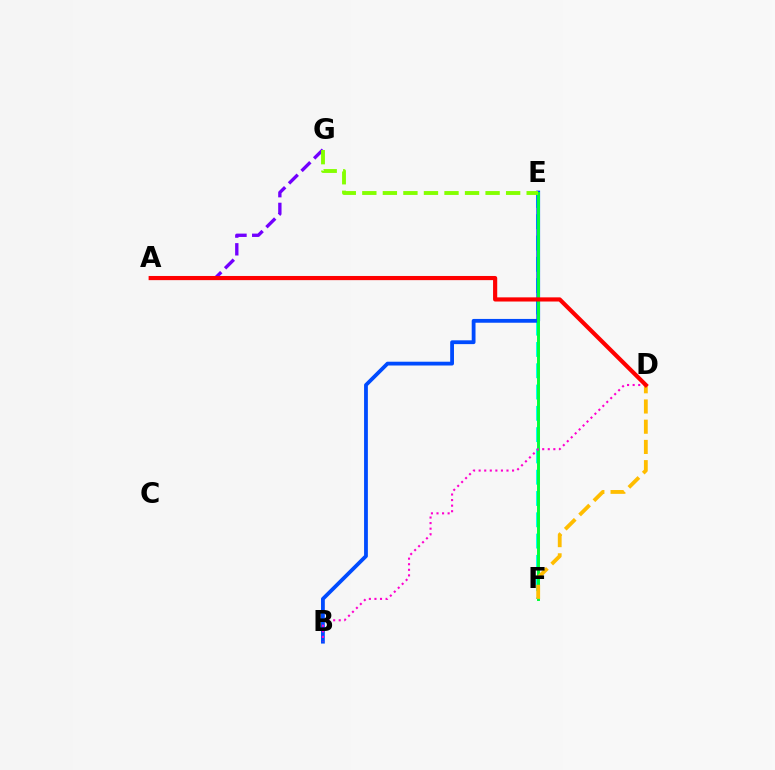{('E', 'F'): [{'color': '#00fff6', 'line_style': 'dashed', 'thickness': 2.89}, {'color': '#00ff39', 'line_style': 'solid', 'thickness': 2.13}], ('B', 'E'): [{'color': '#004bff', 'line_style': 'solid', 'thickness': 2.74}], ('B', 'D'): [{'color': '#ff00cf', 'line_style': 'dotted', 'thickness': 1.51}], ('A', 'G'): [{'color': '#7200ff', 'line_style': 'dashed', 'thickness': 2.41}], ('E', 'G'): [{'color': '#84ff00', 'line_style': 'dashed', 'thickness': 2.79}], ('D', 'F'): [{'color': '#ffbd00', 'line_style': 'dashed', 'thickness': 2.75}], ('A', 'D'): [{'color': '#ff0000', 'line_style': 'solid', 'thickness': 2.99}]}